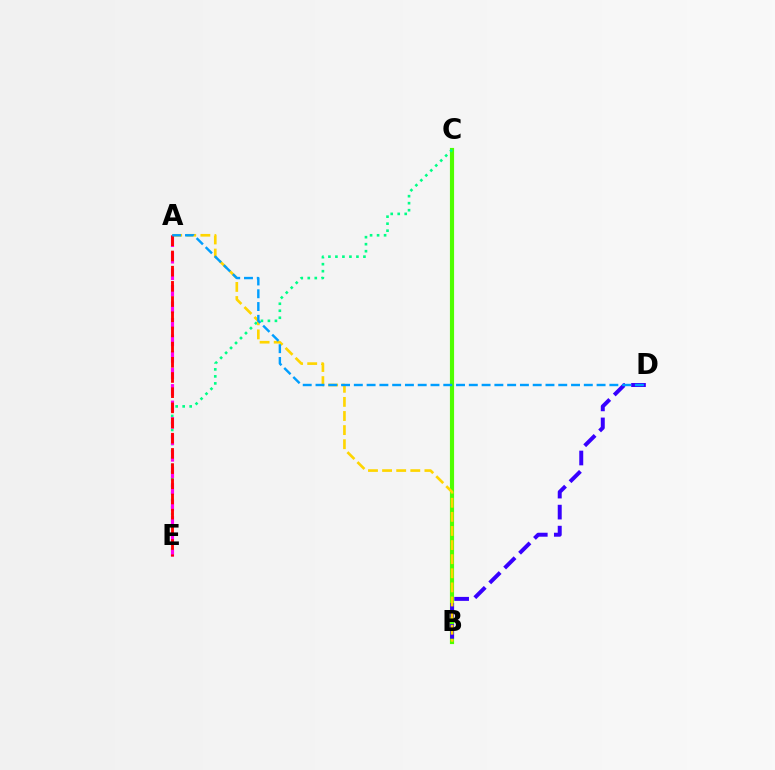{('B', 'C'): [{'color': '#4fff00', 'line_style': 'solid', 'thickness': 2.99}], ('B', 'D'): [{'color': '#3700ff', 'line_style': 'dashed', 'thickness': 2.86}], ('C', 'E'): [{'color': '#00ff86', 'line_style': 'dotted', 'thickness': 1.9}], ('A', 'E'): [{'color': '#ff00ed', 'line_style': 'dashed', 'thickness': 2.24}, {'color': '#ff0000', 'line_style': 'dashed', 'thickness': 2.06}], ('A', 'B'): [{'color': '#ffd500', 'line_style': 'dashed', 'thickness': 1.92}], ('A', 'D'): [{'color': '#009eff', 'line_style': 'dashed', 'thickness': 1.74}]}